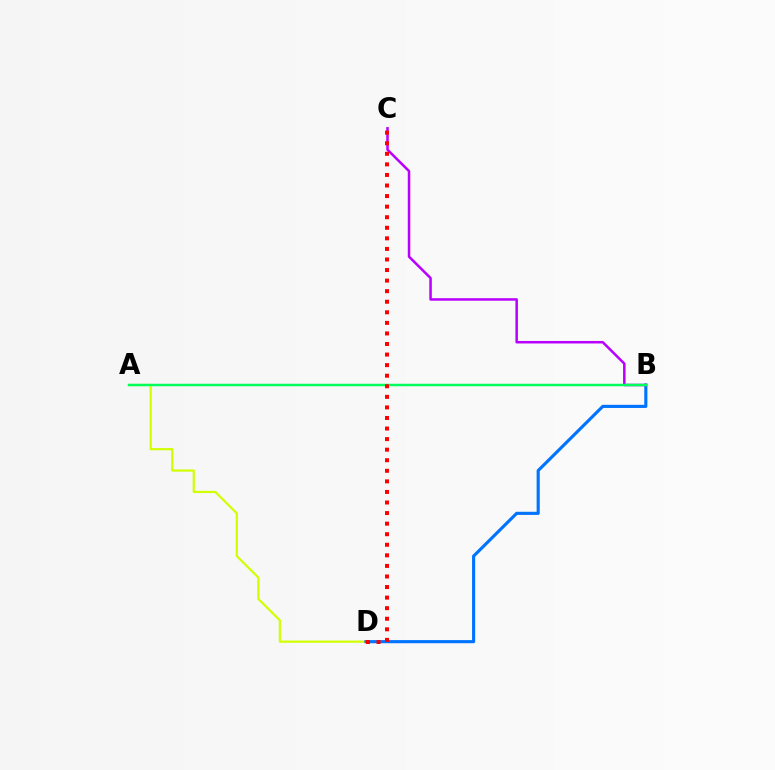{('A', 'D'): [{'color': '#d1ff00', 'line_style': 'solid', 'thickness': 1.58}], ('B', 'D'): [{'color': '#0074ff', 'line_style': 'solid', 'thickness': 2.25}], ('B', 'C'): [{'color': '#b900ff', 'line_style': 'solid', 'thickness': 1.81}], ('A', 'B'): [{'color': '#00ff5c', 'line_style': 'solid', 'thickness': 1.78}], ('C', 'D'): [{'color': '#ff0000', 'line_style': 'dotted', 'thickness': 2.87}]}